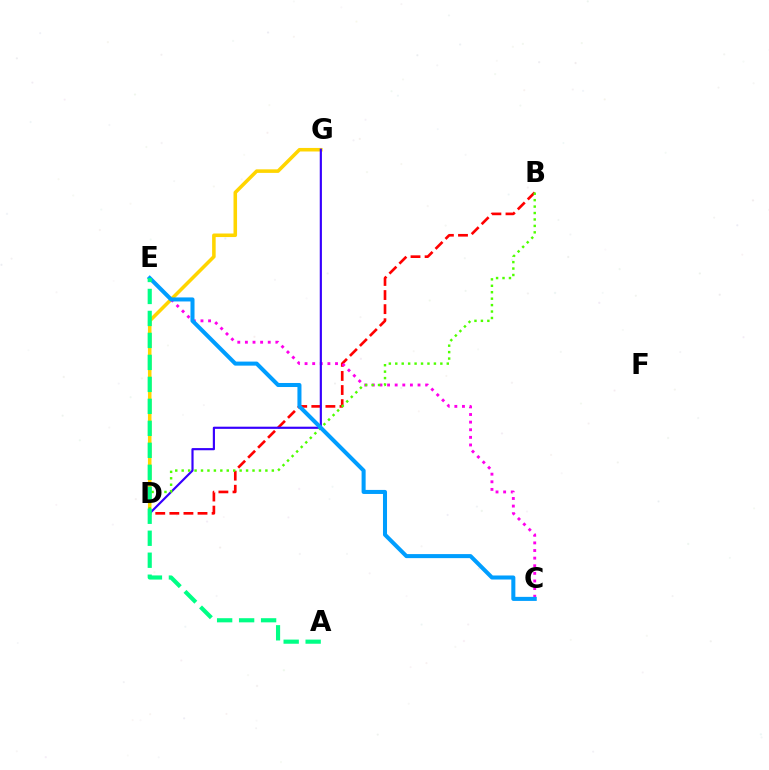{('B', 'D'): [{'color': '#ff0000', 'line_style': 'dashed', 'thickness': 1.91}, {'color': '#4fff00', 'line_style': 'dotted', 'thickness': 1.75}], ('D', 'G'): [{'color': '#ffd500', 'line_style': 'solid', 'thickness': 2.56}, {'color': '#3700ff', 'line_style': 'solid', 'thickness': 1.56}], ('C', 'E'): [{'color': '#ff00ed', 'line_style': 'dotted', 'thickness': 2.07}, {'color': '#009eff', 'line_style': 'solid', 'thickness': 2.91}], ('A', 'E'): [{'color': '#00ff86', 'line_style': 'dashed', 'thickness': 2.99}]}